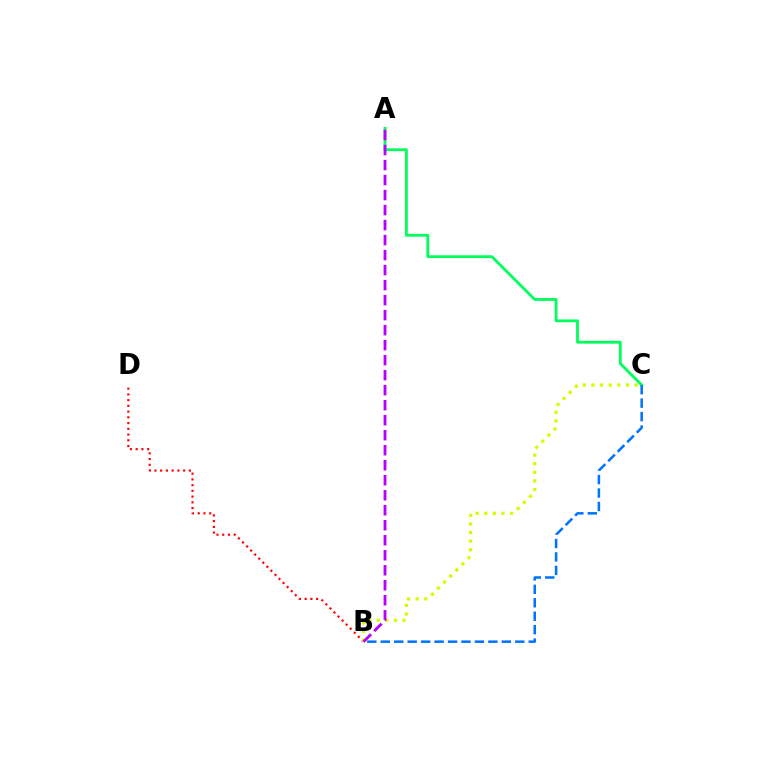{('A', 'C'): [{'color': '#00ff5c', 'line_style': 'solid', 'thickness': 2.02}], ('B', 'C'): [{'color': '#0074ff', 'line_style': 'dashed', 'thickness': 1.83}, {'color': '#d1ff00', 'line_style': 'dotted', 'thickness': 2.34}], ('B', 'D'): [{'color': '#ff0000', 'line_style': 'dotted', 'thickness': 1.56}], ('A', 'B'): [{'color': '#b900ff', 'line_style': 'dashed', 'thickness': 2.04}]}